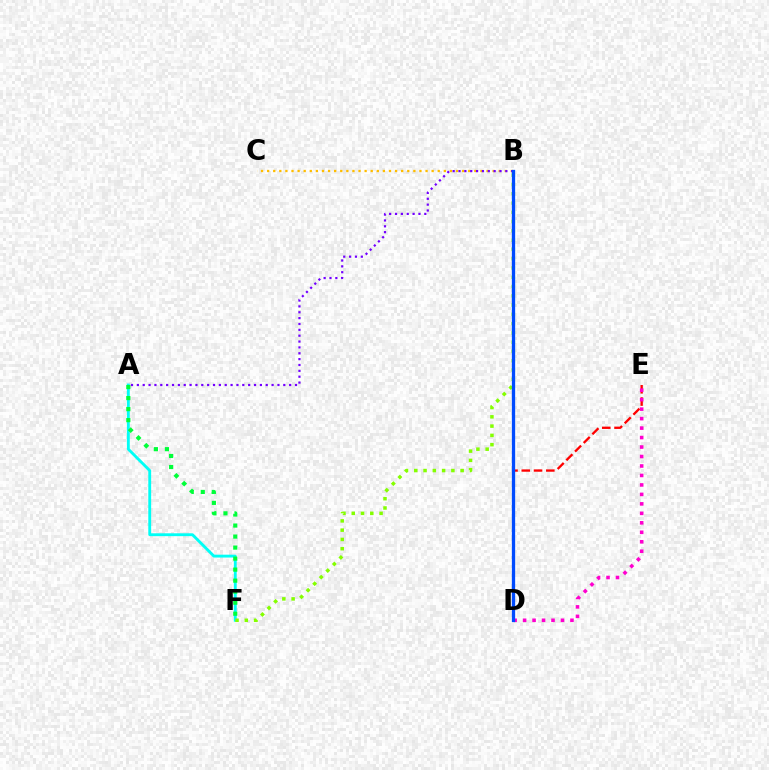{('B', 'C'): [{'color': '#ffbd00', 'line_style': 'dotted', 'thickness': 1.66}], ('A', 'F'): [{'color': '#00fff6', 'line_style': 'solid', 'thickness': 2.06}, {'color': '#00ff39', 'line_style': 'dotted', 'thickness': 2.99}], ('B', 'F'): [{'color': '#84ff00', 'line_style': 'dotted', 'thickness': 2.52}], ('D', 'E'): [{'color': '#ff0000', 'line_style': 'dashed', 'thickness': 1.67}, {'color': '#ff00cf', 'line_style': 'dotted', 'thickness': 2.57}], ('A', 'B'): [{'color': '#7200ff', 'line_style': 'dotted', 'thickness': 1.59}], ('B', 'D'): [{'color': '#004bff', 'line_style': 'solid', 'thickness': 2.37}]}